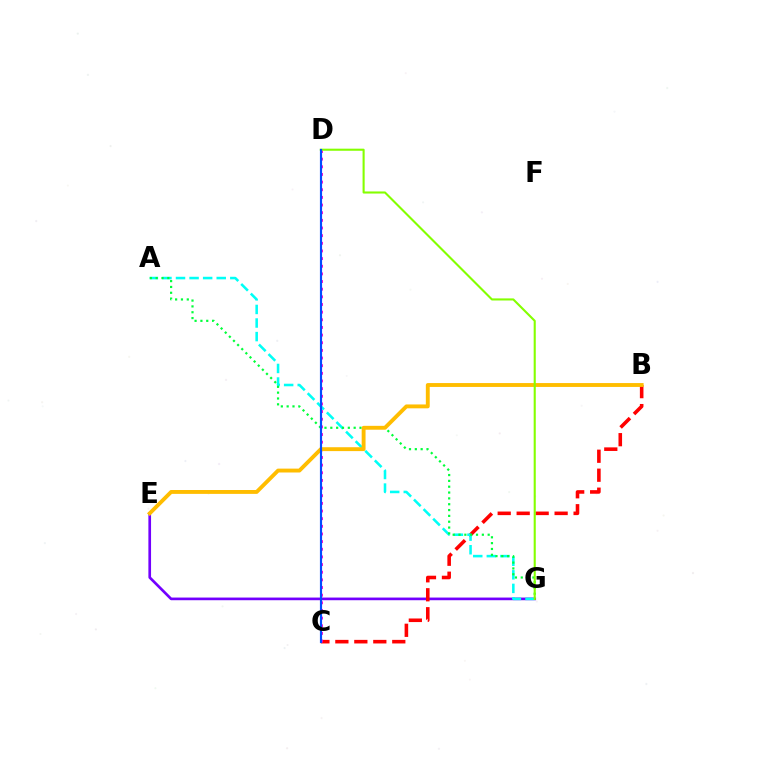{('E', 'G'): [{'color': '#7200ff', 'line_style': 'solid', 'thickness': 1.92}], ('B', 'C'): [{'color': '#ff0000', 'line_style': 'dashed', 'thickness': 2.58}], ('A', 'G'): [{'color': '#00fff6', 'line_style': 'dashed', 'thickness': 1.84}, {'color': '#00ff39', 'line_style': 'dotted', 'thickness': 1.59}], ('C', 'D'): [{'color': '#ff00cf', 'line_style': 'dotted', 'thickness': 2.08}, {'color': '#004bff', 'line_style': 'solid', 'thickness': 1.56}], ('B', 'E'): [{'color': '#ffbd00', 'line_style': 'solid', 'thickness': 2.79}], ('D', 'G'): [{'color': '#84ff00', 'line_style': 'solid', 'thickness': 1.51}]}